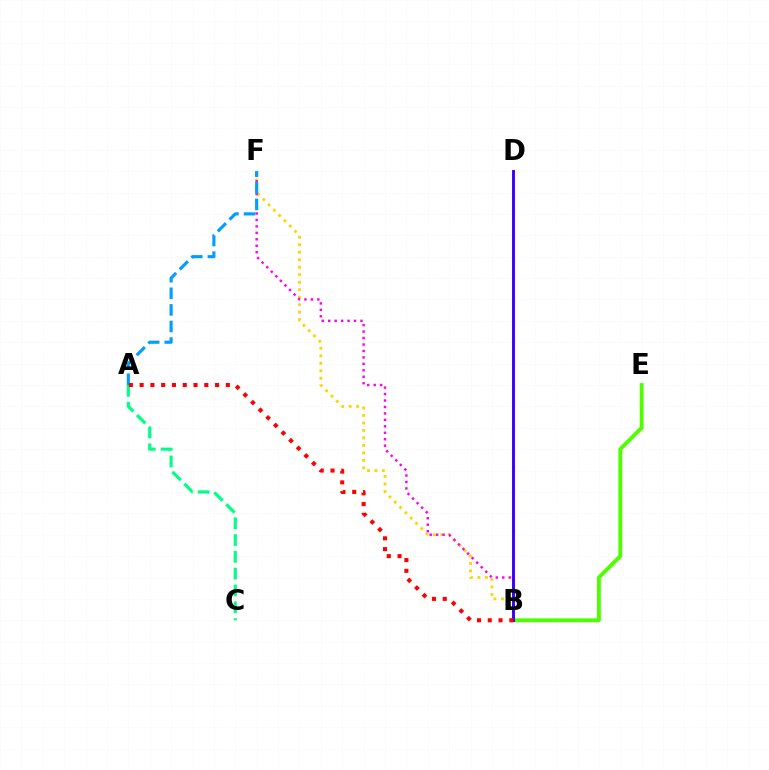{('B', 'E'): [{'color': '#4fff00', 'line_style': 'solid', 'thickness': 2.8}], ('A', 'C'): [{'color': '#00ff86', 'line_style': 'dashed', 'thickness': 2.28}], ('B', 'F'): [{'color': '#ffd500', 'line_style': 'dotted', 'thickness': 2.04}, {'color': '#ff00ed', 'line_style': 'dotted', 'thickness': 1.75}], ('A', 'F'): [{'color': '#009eff', 'line_style': 'dashed', 'thickness': 2.25}], ('B', 'D'): [{'color': '#3700ff', 'line_style': 'solid', 'thickness': 2.1}], ('A', 'B'): [{'color': '#ff0000', 'line_style': 'dotted', 'thickness': 2.93}]}